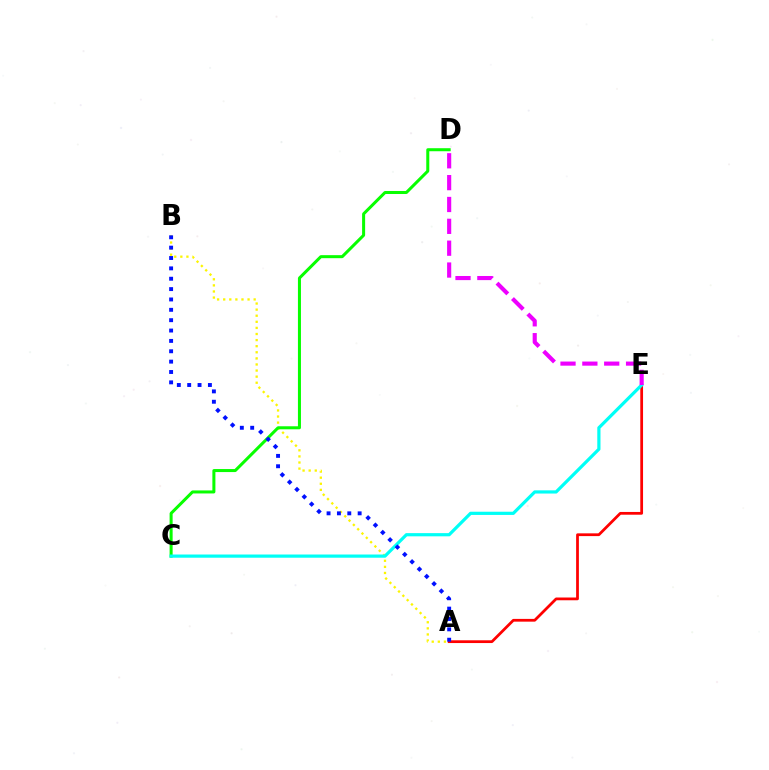{('A', 'E'): [{'color': '#ff0000', 'line_style': 'solid', 'thickness': 1.99}], ('A', 'B'): [{'color': '#fcf500', 'line_style': 'dotted', 'thickness': 1.66}, {'color': '#0010ff', 'line_style': 'dotted', 'thickness': 2.82}], ('C', 'D'): [{'color': '#08ff00', 'line_style': 'solid', 'thickness': 2.18}], ('C', 'E'): [{'color': '#00fff6', 'line_style': 'solid', 'thickness': 2.31}], ('D', 'E'): [{'color': '#ee00ff', 'line_style': 'dashed', 'thickness': 2.97}]}